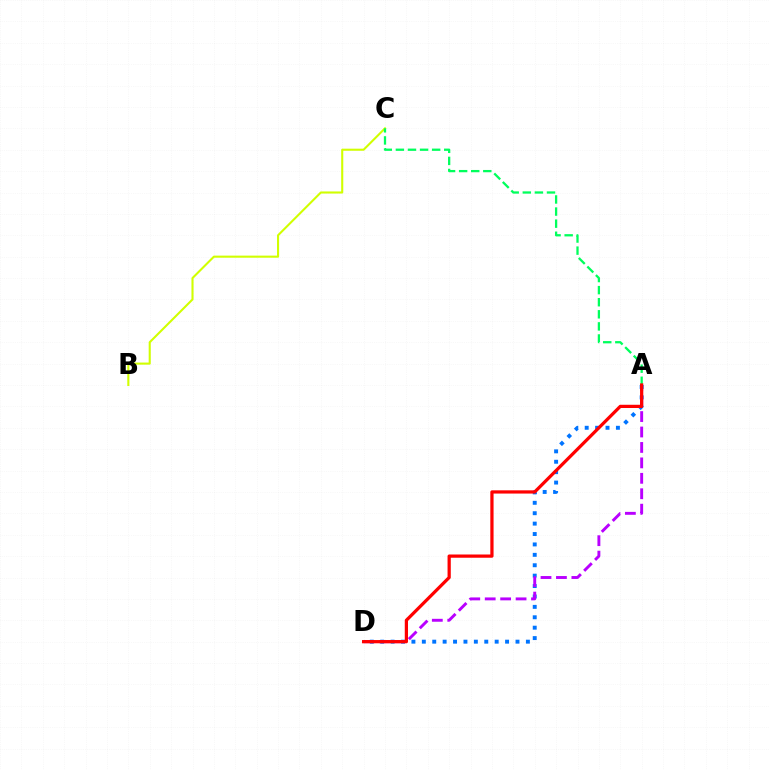{('A', 'D'): [{'color': '#0074ff', 'line_style': 'dotted', 'thickness': 2.83}, {'color': '#b900ff', 'line_style': 'dashed', 'thickness': 2.1}, {'color': '#ff0000', 'line_style': 'solid', 'thickness': 2.33}], ('B', 'C'): [{'color': '#d1ff00', 'line_style': 'solid', 'thickness': 1.51}], ('A', 'C'): [{'color': '#00ff5c', 'line_style': 'dashed', 'thickness': 1.64}]}